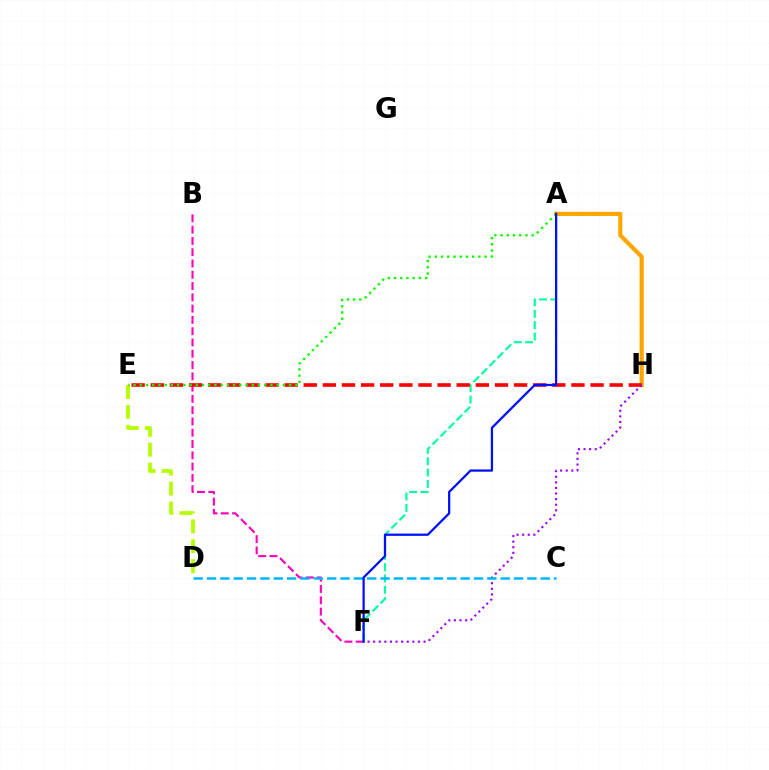{('B', 'F'): [{'color': '#ff00bd', 'line_style': 'dashed', 'thickness': 1.53}], ('A', 'H'): [{'color': '#ffa500', 'line_style': 'solid', 'thickness': 2.99}], ('A', 'F'): [{'color': '#00ff9d', 'line_style': 'dashed', 'thickness': 1.54}, {'color': '#0010ff', 'line_style': 'solid', 'thickness': 1.62}], ('E', 'H'): [{'color': '#ff0000', 'line_style': 'dashed', 'thickness': 2.6}], ('F', 'H'): [{'color': '#9b00ff', 'line_style': 'dotted', 'thickness': 1.52}], ('C', 'D'): [{'color': '#00b5ff', 'line_style': 'dashed', 'thickness': 1.81}], ('D', 'E'): [{'color': '#b3ff00', 'line_style': 'dashed', 'thickness': 2.71}], ('A', 'E'): [{'color': '#08ff00', 'line_style': 'dotted', 'thickness': 1.69}]}